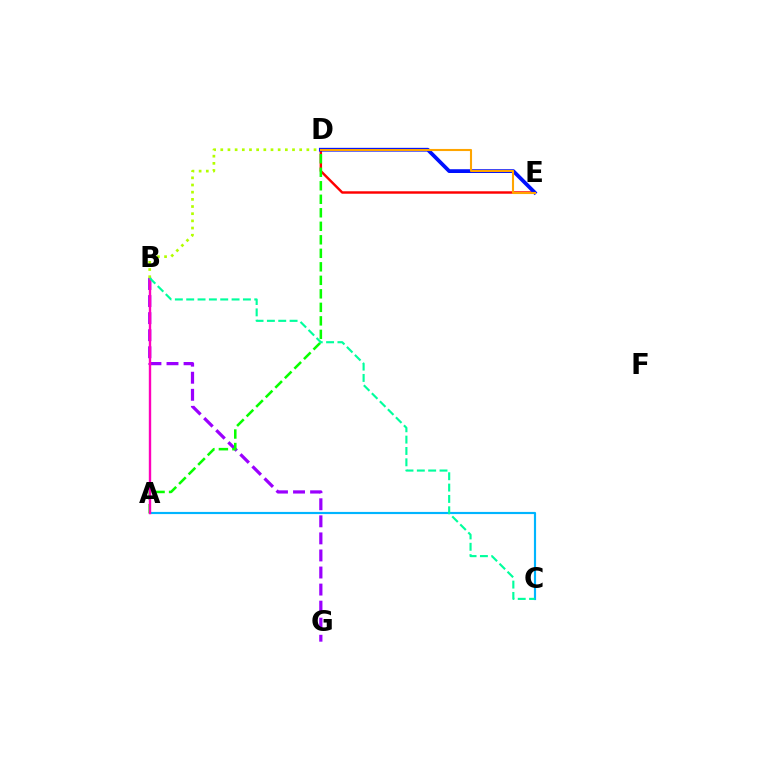{('A', 'C'): [{'color': '#00b5ff', 'line_style': 'solid', 'thickness': 1.56}], ('B', 'G'): [{'color': '#9b00ff', 'line_style': 'dashed', 'thickness': 2.32}], ('D', 'E'): [{'color': '#ff0000', 'line_style': 'solid', 'thickness': 1.76}, {'color': '#0010ff', 'line_style': 'solid', 'thickness': 2.71}, {'color': '#ffa500', 'line_style': 'solid', 'thickness': 1.51}], ('A', 'D'): [{'color': '#08ff00', 'line_style': 'dashed', 'thickness': 1.84}], ('A', 'B'): [{'color': '#ff00bd', 'line_style': 'solid', 'thickness': 1.72}], ('B', 'D'): [{'color': '#b3ff00', 'line_style': 'dotted', 'thickness': 1.95}], ('B', 'C'): [{'color': '#00ff9d', 'line_style': 'dashed', 'thickness': 1.54}]}